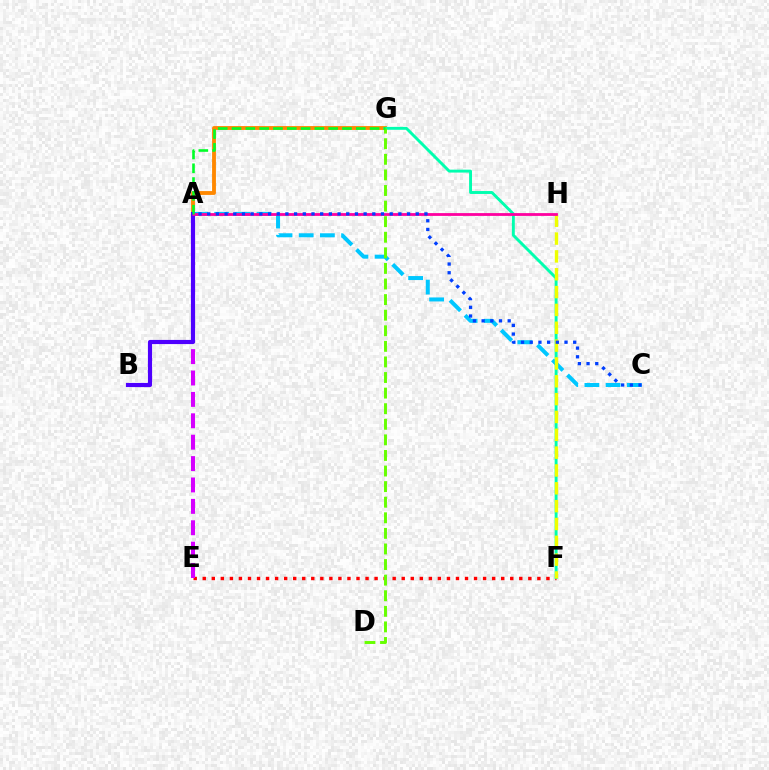{('E', 'F'): [{'color': '#ff0000', 'line_style': 'dotted', 'thickness': 2.46}], ('A', 'C'): [{'color': '#00c7ff', 'line_style': 'dashed', 'thickness': 2.88}, {'color': '#003fff', 'line_style': 'dotted', 'thickness': 2.36}], ('A', 'G'): [{'color': '#ff8800', 'line_style': 'solid', 'thickness': 2.77}, {'color': '#00ff27', 'line_style': 'dashed', 'thickness': 1.88}], ('F', 'G'): [{'color': '#00ffaf', 'line_style': 'solid', 'thickness': 2.1}], ('A', 'E'): [{'color': '#d600ff', 'line_style': 'dashed', 'thickness': 2.91}], ('F', 'H'): [{'color': '#eeff00', 'line_style': 'dashed', 'thickness': 2.42}], ('A', 'B'): [{'color': '#4f00ff', 'line_style': 'solid', 'thickness': 2.99}], ('D', 'G'): [{'color': '#66ff00', 'line_style': 'dashed', 'thickness': 2.12}], ('A', 'H'): [{'color': '#ff00a0', 'line_style': 'solid', 'thickness': 2.02}]}